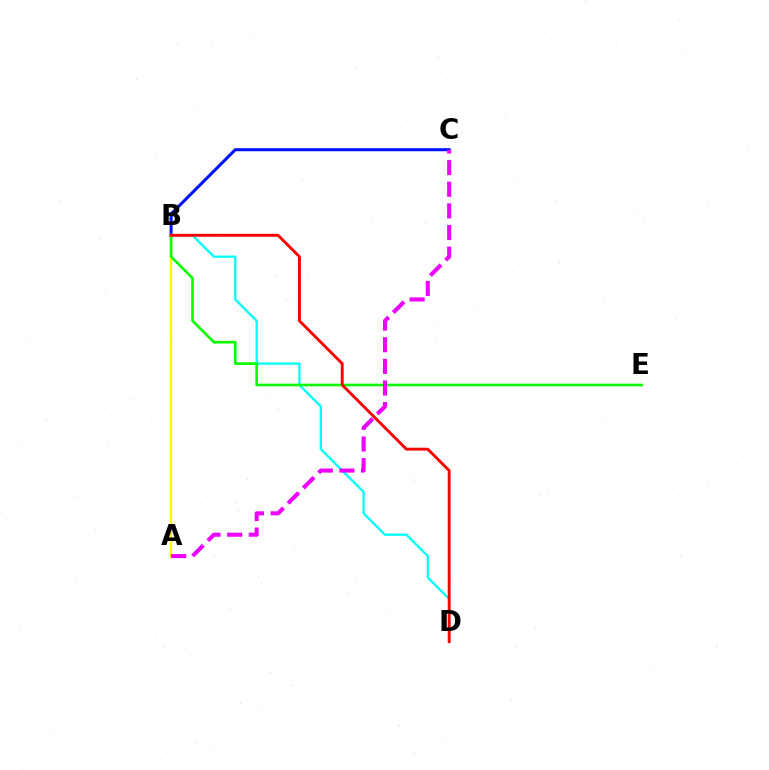{('B', 'D'): [{'color': '#00fff6', 'line_style': 'solid', 'thickness': 1.66}, {'color': '#ff0000', 'line_style': 'solid', 'thickness': 2.08}], ('B', 'C'): [{'color': '#0010ff', 'line_style': 'solid', 'thickness': 2.19}], ('A', 'B'): [{'color': '#fcf500', 'line_style': 'solid', 'thickness': 1.67}], ('B', 'E'): [{'color': '#08ff00', 'line_style': 'solid', 'thickness': 1.91}], ('A', 'C'): [{'color': '#ee00ff', 'line_style': 'dashed', 'thickness': 2.94}]}